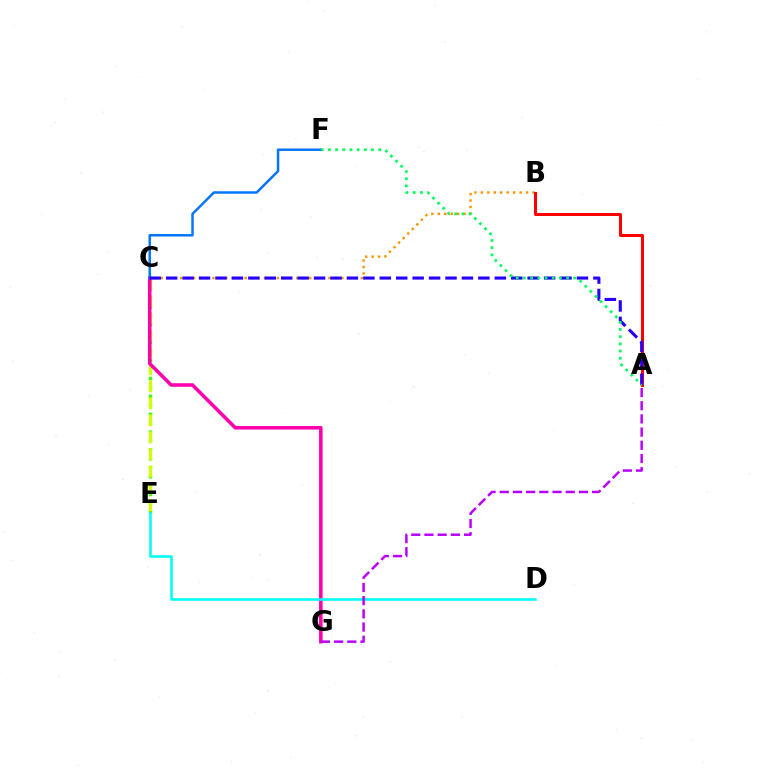{('B', 'C'): [{'color': '#ff9400', 'line_style': 'dotted', 'thickness': 1.75}], ('C', 'E'): [{'color': '#3dff00', 'line_style': 'dotted', 'thickness': 2.43}, {'color': '#d1ff00', 'line_style': 'dashed', 'thickness': 2.31}], ('A', 'B'): [{'color': '#ff0000', 'line_style': 'solid', 'thickness': 2.17}], ('C', 'G'): [{'color': '#ff00ac', 'line_style': 'solid', 'thickness': 2.55}], ('C', 'F'): [{'color': '#0074ff', 'line_style': 'solid', 'thickness': 1.77}], ('A', 'C'): [{'color': '#2500ff', 'line_style': 'dashed', 'thickness': 2.23}], ('A', 'F'): [{'color': '#00ff5c', 'line_style': 'dotted', 'thickness': 1.95}], ('D', 'E'): [{'color': '#00fff6', 'line_style': 'solid', 'thickness': 1.84}], ('A', 'G'): [{'color': '#b900ff', 'line_style': 'dashed', 'thickness': 1.79}]}